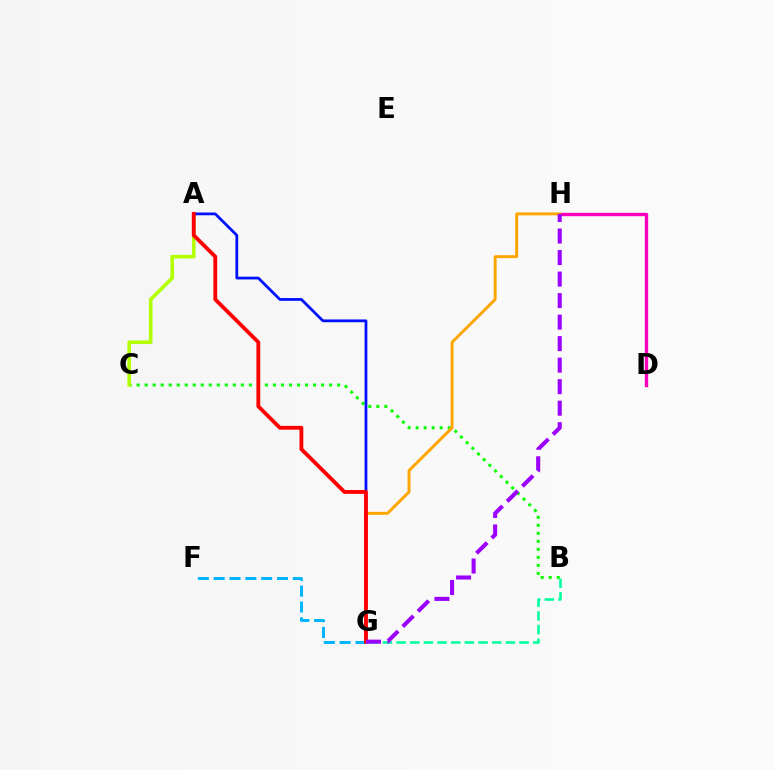{('B', 'C'): [{'color': '#08ff00', 'line_style': 'dotted', 'thickness': 2.18}], ('B', 'G'): [{'color': '#00ff9d', 'line_style': 'dashed', 'thickness': 1.86}], ('D', 'H'): [{'color': '#ff00bd', 'line_style': 'solid', 'thickness': 2.41}], ('G', 'H'): [{'color': '#ffa500', 'line_style': 'solid', 'thickness': 2.12}, {'color': '#9b00ff', 'line_style': 'dashed', 'thickness': 2.92}], ('A', 'C'): [{'color': '#b3ff00', 'line_style': 'solid', 'thickness': 2.59}], ('F', 'G'): [{'color': '#00b5ff', 'line_style': 'dashed', 'thickness': 2.15}], ('A', 'G'): [{'color': '#0010ff', 'line_style': 'solid', 'thickness': 2.0}, {'color': '#ff0000', 'line_style': 'solid', 'thickness': 2.76}]}